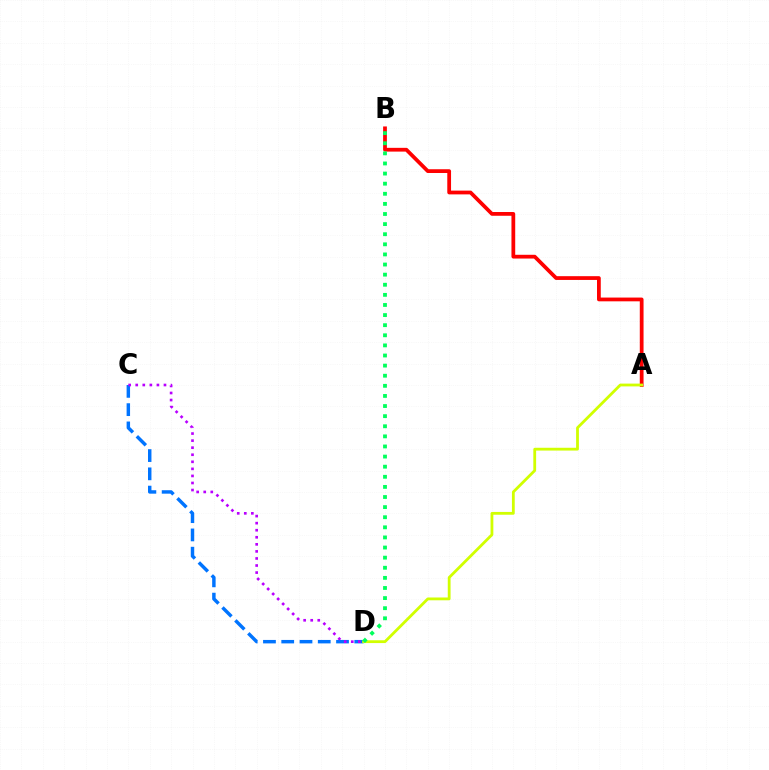{('C', 'D'): [{'color': '#0074ff', 'line_style': 'dashed', 'thickness': 2.48}, {'color': '#b900ff', 'line_style': 'dotted', 'thickness': 1.92}], ('A', 'B'): [{'color': '#ff0000', 'line_style': 'solid', 'thickness': 2.71}], ('A', 'D'): [{'color': '#d1ff00', 'line_style': 'solid', 'thickness': 2.02}], ('B', 'D'): [{'color': '#00ff5c', 'line_style': 'dotted', 'thickness': 2.75}]}